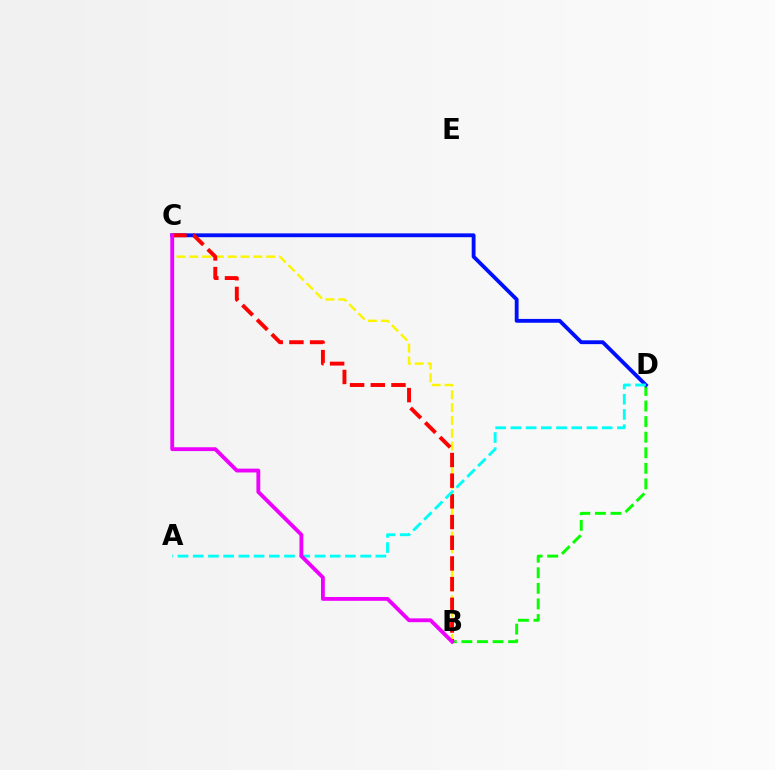{('B', 'C'): [{'color': '#fcf500', 'line_style': 'dashed', 'thickness': 1.74}, {'color': '#ff0000', 'line_style': 'dashed', 'thickness': 2.81}, {'color': '#ee00ff', 'line_style': 'solid', 'thickness': 2.76}], ('B', 'D'): [{'color': '#08ff00', 'line_style': 'dashed', 'thickness': 2.12}], ('C', 'D'): [{'color': '#0010ff', 'line_style': 'solid', 'thickness': 2.76}], ('A', 'D'): [{'color': '#00fff6', 'line_style': 'dashed', 'thickness': 2.07}]}